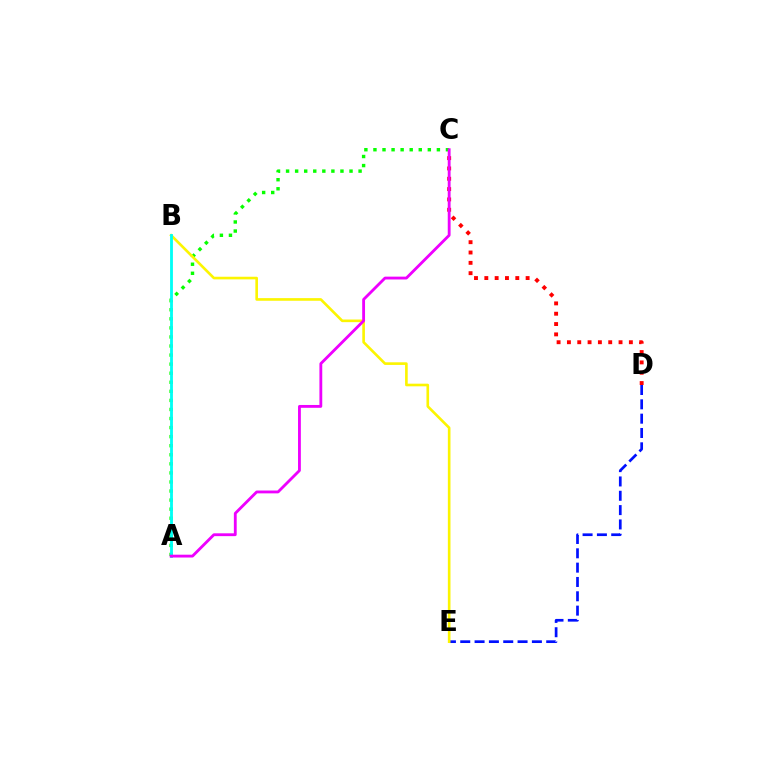{('D', 'E'): [{'color': '#0010ff', 'line_style': 'dashed', 'thickness': 1.95}], ('C', 'D'): [{'color': '#ff0000', 'line_style': 'dotted', 'thickness': 2.81}], ('A', 'C'): [{'color': '#08ff00', 'line_style': 'dotted', 'thickness': 2.46}, {'color': '#ee00ff', 'line_style': 'solid', 'thickness': 2.04}], ('B', 'E'): [{'color': '#fcf500', 'line_style': 'solid', 'thickness': 1.89}], ('A', 'B'): [{'color': '#00fff6', 'line_style': 'solid', 'thickness': 2.04}]}